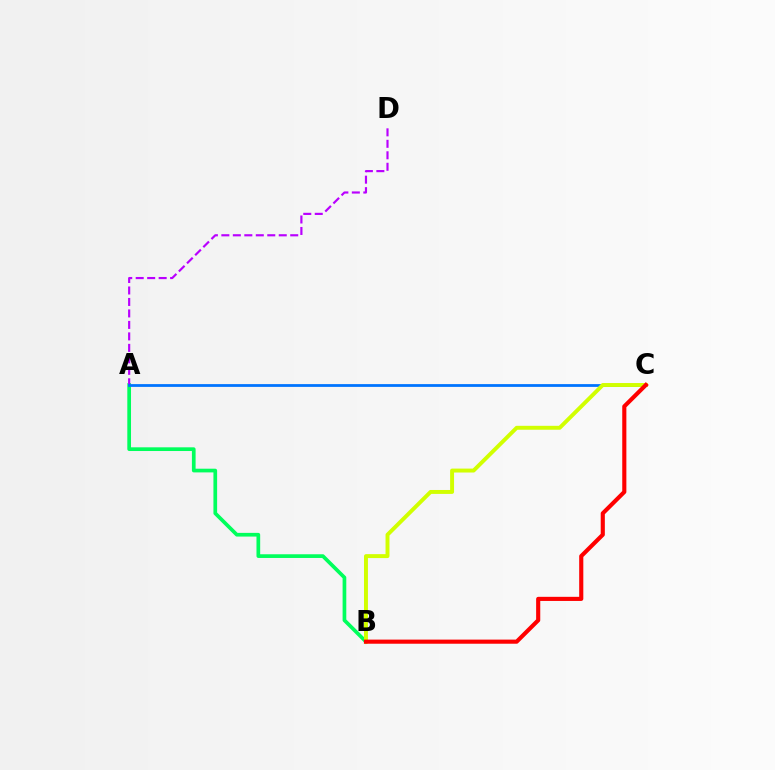{('A', 'B'): [{'color': '#00ff5c', 'line_style': 'solid', 'thickness': 2.66}], ('A', 'D'): [{'color': '#b900ff', 'line_style': 'dashed', 'thickness': 1.56}], ('A', 'C'): [{'color': '#0074ff', 'line_style': 'solid', 'thickness': 2.0}], ('B', 'C'): [{'color': '#d1ff00', 'line_style': 'solid', 'thickness': 2.83}, {'color': '#ff0000', 'line_style': 'solid', 'thickness': 2.97}]}